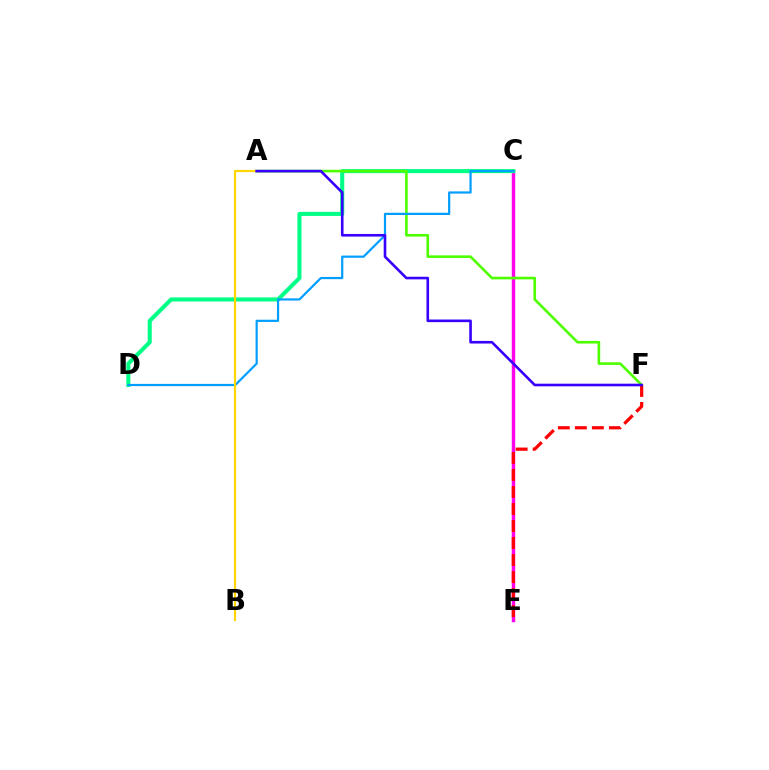{('C', 'E'): [{'color': '#ff00ed', 'line_style': 'solid', 'thickness': 2.48}], ('C', 'D'): [{'color': '#00ff86', 'line_style': 'solid', 'thickness': 2.93}, {'color': '#009eff', 'line_style': 'solid', 'thickness': 1.59}], ('A', 'F'): [{'color': '#4fff00', 'line_style': 'solid', 'thickness': 1.9}, {'color': '#3700ff', 'line_style': 'solid', 'thickness': 1.89}], ('E', 'F'): [{'color': '#ff0000', 'line_style': 'dashed', 'thickness': 2.31}], ('A', 'B'): [{'color': '#ffd500', 'line_style': 'solid', 'thickness': 1.55}]}